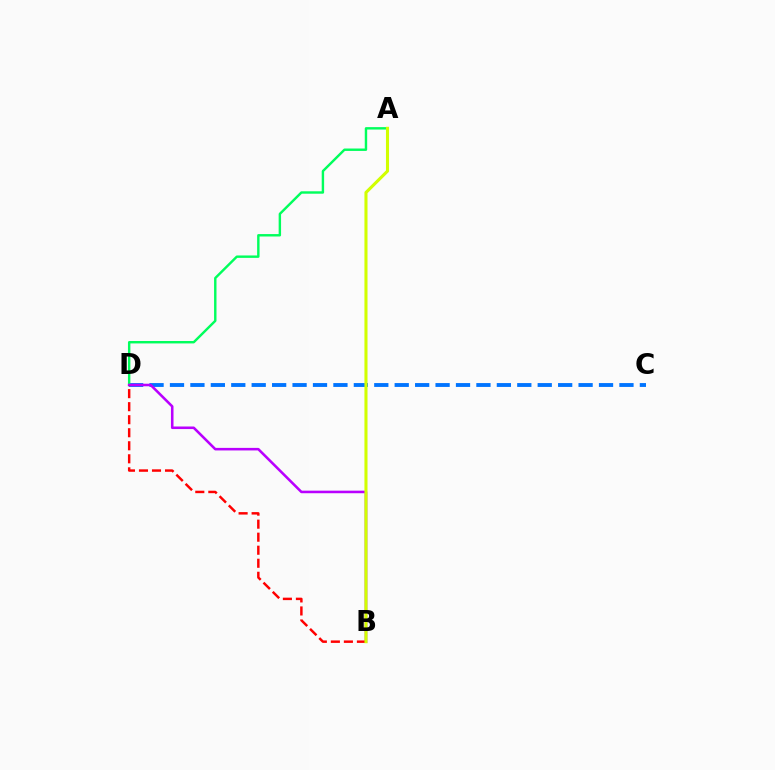{('C', 'D'): [{'color': '#0074ff', 'line_style': 'dashed', 'thickness': 2.78}], ('A', 'D'): [{'color': '#00ff5c', 'line_style': 'solid', 'thickness': 1.74}], ('B', 'D'): [{'color': '#b900ff', 'line_style': 'solid', 'thickness': 1.85}, {'color': '#ff0000', 'line_style': 'dashed', 'thickness': 1.77}], ('A', 'B'): [{'color': '#d1ff00', 'line_style': 'solid', 'thickness': 2.22}]}